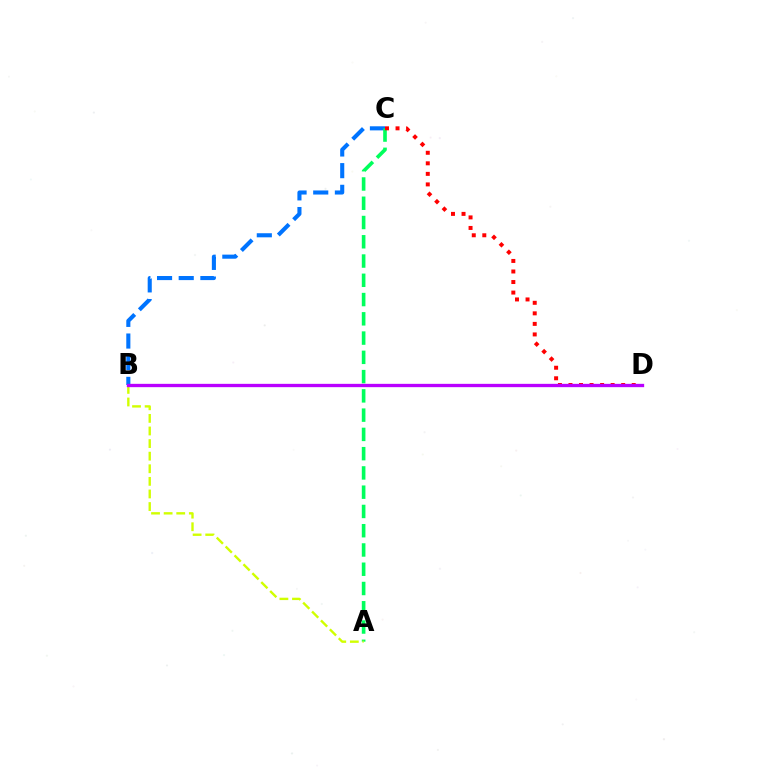{('B', 'C'): [{'color': '#0074ff', 'line_style': 'dashed', 'thickness': 2.94}], ('A', 'C'): [{'color': '#00ff5c', 'line_style': 'dashed', 'thickness': 2.62}], ('A', 'B'): [{'color': '#d1ff00', 'line_style': 'dashed', 'thickness': 1.71}], ('C', 'D'): [{'color': '#ff0000', 'line_style': 'dotted', 'thickness': 2.86}], ('B', 'D'): [{'color': '#b900ff', 'line_style': 'solid', 'thickness': 2.39}]}